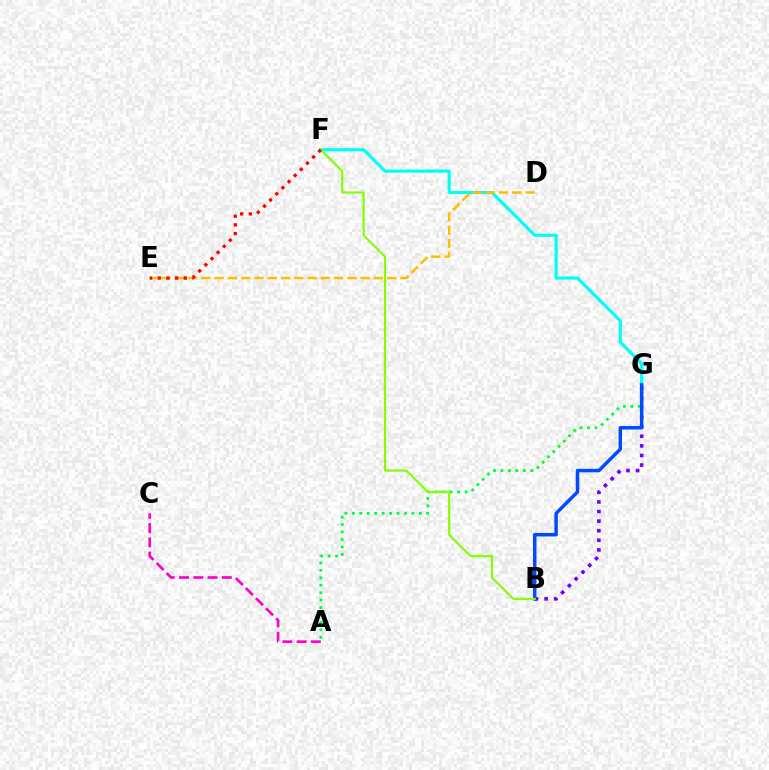{('B', 'G'): [{'color': '#7200ff', 'line_style': 'dotted', 'thickness': 2.61}, {'color': '#004bff', 'line_style': 'solid', 'thickness': 2.49}], ('A', 'G'): [{'color': '#00ff39', 'line_style': 'dotted', 'thickness': 2.02}], ('F', 'G'): [{'color': '#00fff6', 'line_style': 'solid', 'thickness': 2.28}], ('D', 'E'): [{'color': '#ffbd00', 'line_style': 'dashed', 'thickness': 1.8}], ('B', 'F'): [{'color': '#84ff00', 'line_style': 'solid', 'thickness': 1.56}], ('A', 'C'): [{'color': '#ff00cf', 'line_style': 'dashed', 'thickness': 1.94}], ('E', 'F'): [{'color': '#ff0000', 'line_style': 'dotted', 'thickness': 2.36}]}